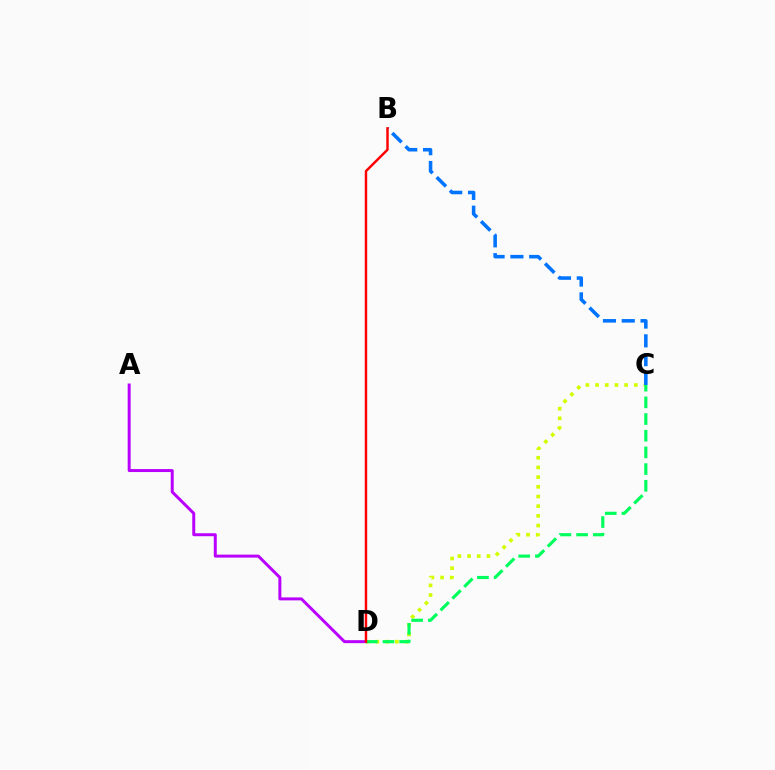{('A', 'D'): [{'color': '#b900ff', 'line_style': 'solid', 'thickness': 2.14}], ('C', 'D'): [{'color': '#d1ff00', 'line_style': 'dotted', 'thickness': 2.63}, {'color': '#00ff5c', 'line_style': 'dashed', 'thickness': 2.27}], ('B', 'C'): [{'color': '#0074ff', 'line_style': 'dashed', 'thickness': 2.55}], ('B', 'D'): [{'color': '#ff0000', 'line_style': 'solid', 'thickness': 1.75}]}